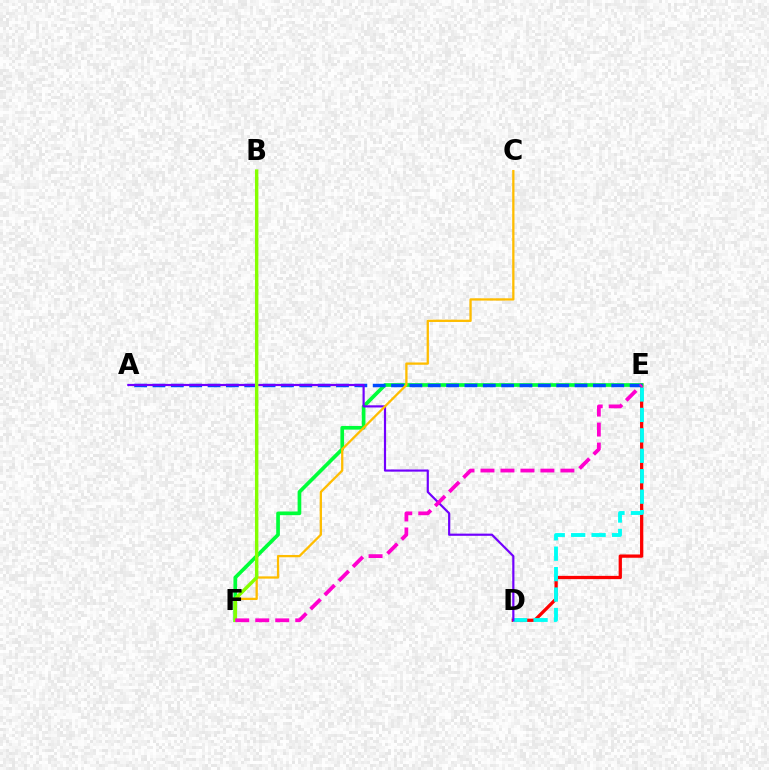{('D', 'E'): [{'color': '#ff0000', 'line_style': 'solid', 'thickness': 2.36}, {'color': '#00fff6', 'line_style': 'dashed', 'thickness': 2.78}], ('E', 'F'): [{'color': '#00ff39', 'line_style': 'solid', 'thickness': 2.65}, {'color': '#ff00cf', 'line_style': 'dashed', 'thickness': 2.71}], ('A', 'E'): [{'color': '#004bff', 'line_style': 'dashed', 'thickness': 2.49}], ('A', 'D'): [{'color': '#7200ff', 'line_style': 'solid', 'thickness': 1.57}], ('C', 'F'): [{'color': '#ffbd00', 'line_style': 'solid', 'thickness': 1.65}], ('B', 'F'): [{'color': '#84ff00', 'line_style': 'solid', 'thickness': 2.46}]}